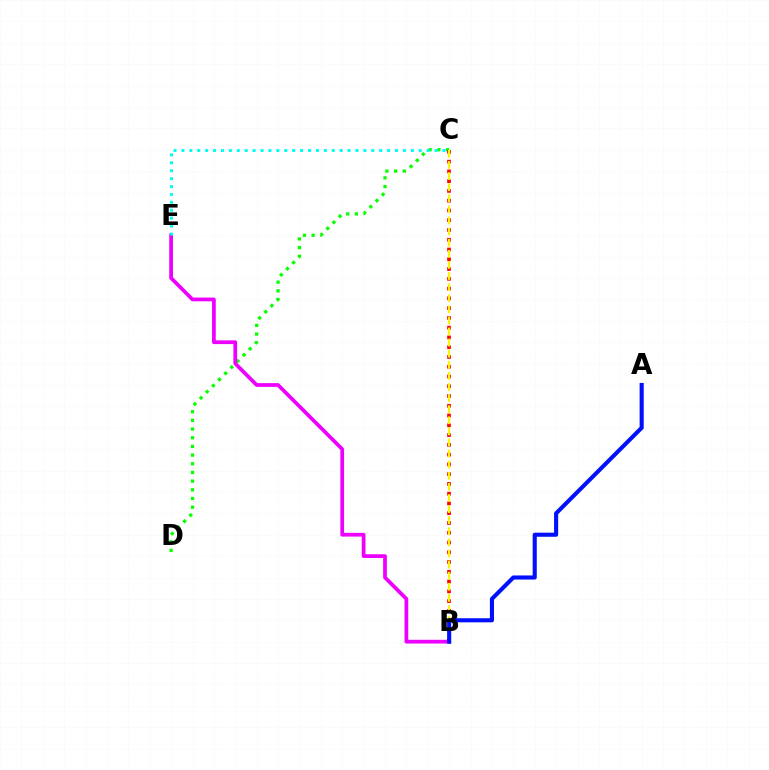{('C', 'D'): [{'color': '#08ff00', 'line_style': 'dotted', 'thickness': 2.36}], ('B', 'E'): [{'color': '#ee00ff', 'line_style': 'solid', 'thickness': 2.7}], ('B', 'C'): [{'color': '#ff0000', 'line_style': 'dotted', 'thickness': 2.65}, {'color': '#fcf500', 'line_style': 'dashed', 'thickness': 1.51}], ('A', 'B'): [{'color': '#0010ff', 'line_style': 'solid', 'thickness': 2.95}], ('C', 'E'): [{'color': '#00fff6', 'line_style': 'dotted', 'thickness': 2.15}]}